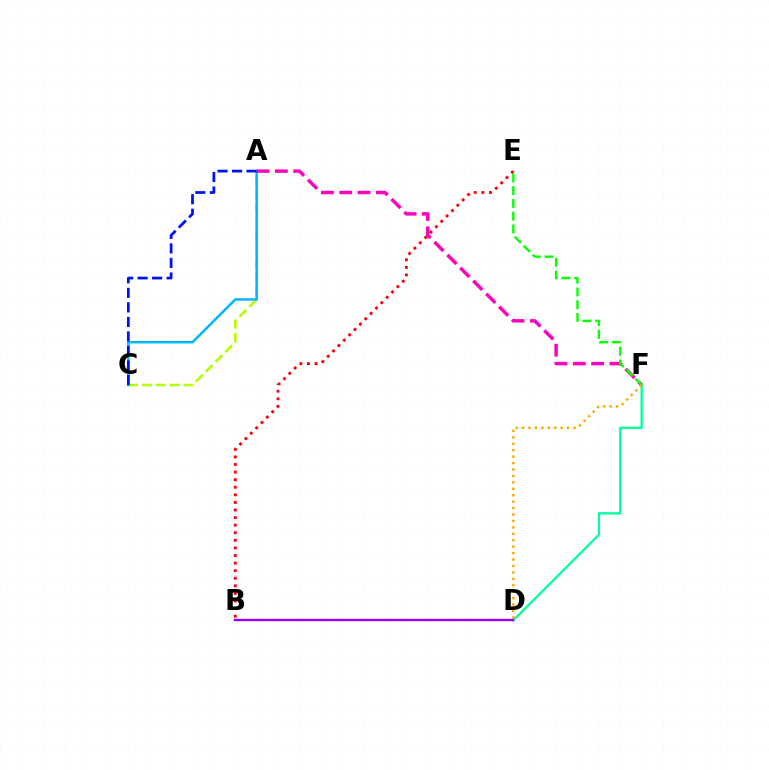{('D', 'F'): [{'color': '#00ff9d', 'line_style': 'solid', 'thickness': 1.66}, {'color': '#ffa500', 'line_style': 'dotted', 'thickness': 1.75}], ('A', 'C'): [{'color': '#b3ff00', 'line_style': 'dashed', 'thickness': 1.88}, {'color': '#00b5ff', 'line_style': 'solid', 'thickness': 1.79}, {'color': '#0010ff', 'line_style': 'dashed', 'thickness': 1.97}], ('A', 'F'): [{'color': '#ff00bd', 'line_style': 'dashed', 'thickness': 2.49}], ('B', 'E'): [{'color': '#ff0000', 'line_style': 'dotted', 'thickness': 2.06}], ('E', 'F'): [{'color': '#08ff00', 'line_style': 'dashed', 'thickness': 1.73}], ('B', 'D'): [{'color': '#9b00ff', 'line_style': 'solid', 'thickness': 1.72}]}